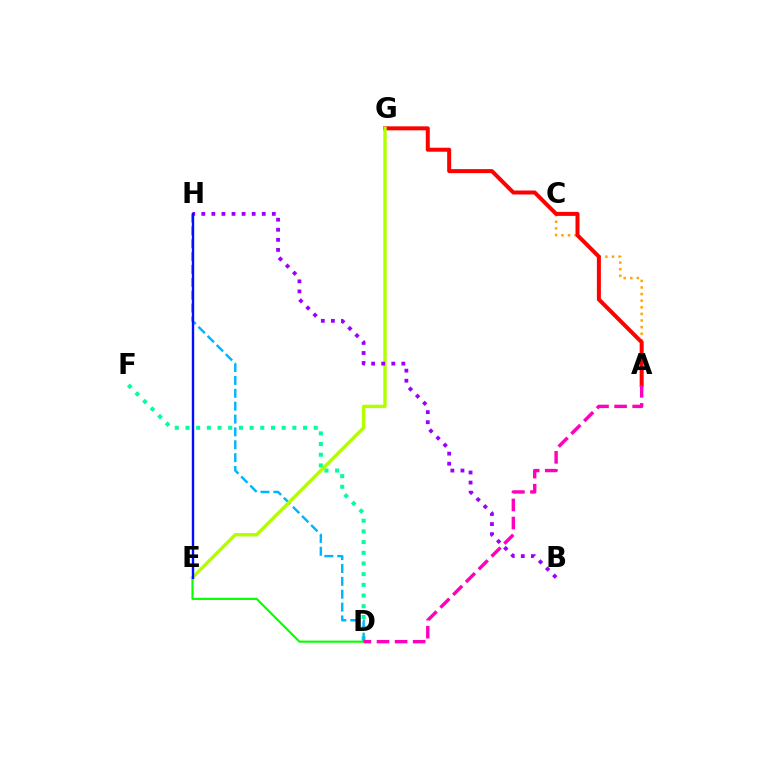{('A', 'C'): [{'color': '#ffa500', 'line_style': 'dotted', 'thickness': 1.8}], ('D', 'F'): [{'color': '#00ff9d', 'line_style': 'dotted', 'thickness': 2.9}], ('D', 'H'): [{'color': '#00b5ff', 'line_style': 'dashed', 'thickness': 1.75}], ('D', 'E'): [{'color': '#08ff00', 'line_style': 'solid', 'thickness': 1.55}], ('A', 'G'): [{'color': '#ff0000', 'line_style': 'solid', 'thickness': 2.88}], ('E', 'G'): [{'color': '#b3ff00', 'line_style': 'solid', 'thickness': 2.46}], ('B', 'H'): [{'color': '#9b00ff', 'line_style': 'dotted', 'thickness': 2.74}], ('A', 'D'): [{'color': '#ff00bd', 'line_style': 'dashed', 'thickness': 2.46}], ('E', 'H'): [{'color': '#0010ff', 'line_style': 'solid', 'thickness': 1.72}]}